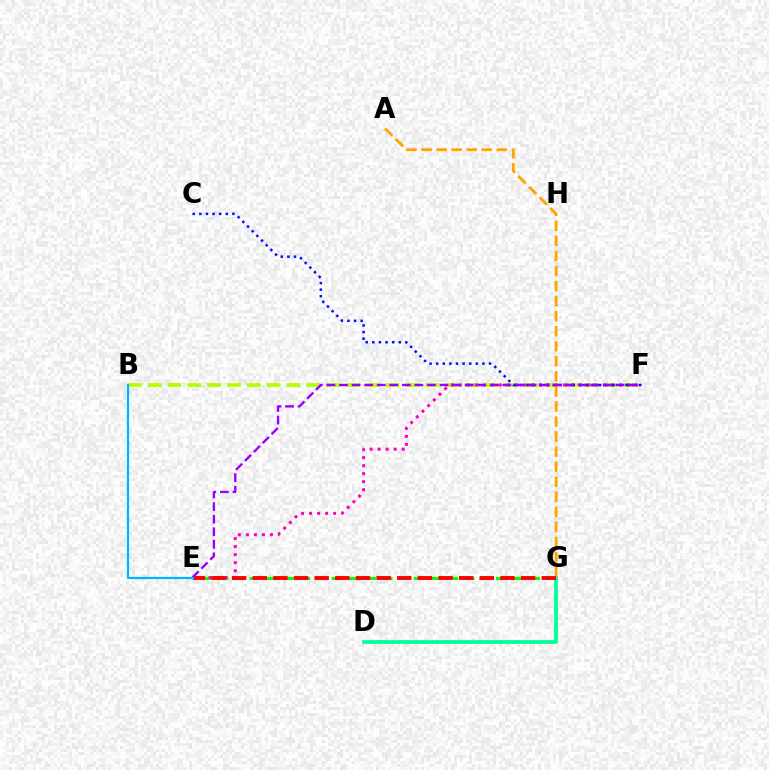{('B', 'F'): [{'color': '#b3ff00', 'line_style': 'dashed', 'thickness': 2.69}], ('E', 'G'): [{'color': '#08ff00', 'line_style': 'dashed', 'thickness': 2.23}, {'color': '#ff0000', 'line_style': 'dashed', 'thickness': 2.8}], ('E', 'F'): [{'color': '#ff00bd', 'line_style': 'dotted', 'thickness': 2.18}, {'color': '#9b00ff', 'line_style': 'dashed', 'thickness': 1.71}], ('D', 'G'): [{'color': '#00ff9d', 'line_style': 'solid', 'thickness': 2.71}], ('A', 'G'): [{'color': '#ffa500', 'line_style': 'dashed', 'thickness': 2.05}], ('C', 'F'): [{'color': '#0010ff', 'line_style': 'dotted', 'thickness': 1.8}], ('B', 'E'): [{'color': '#00b5ff', 'line_style': 'solid', 'thickness': 1.59}]}